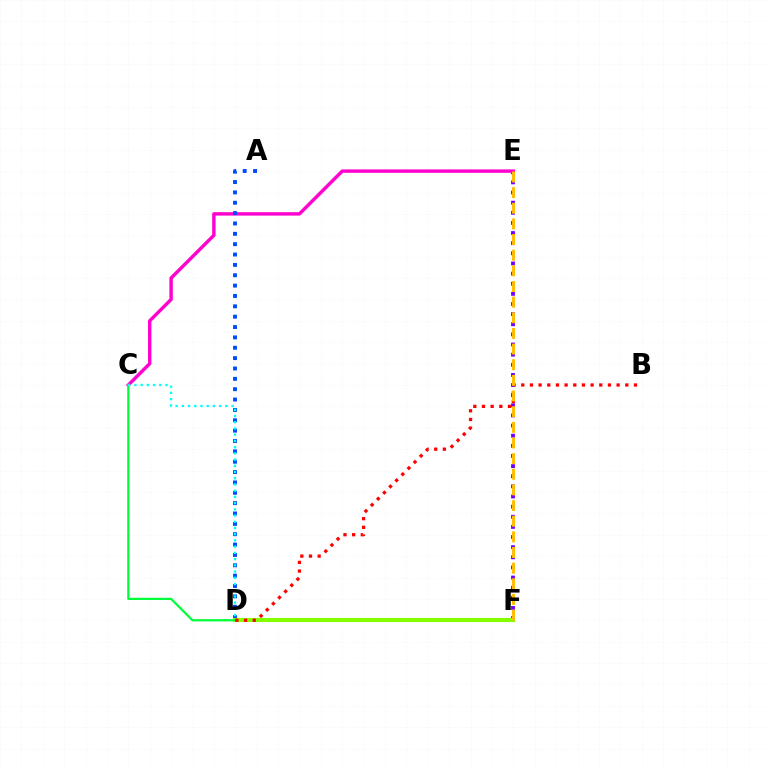{('E', 'F'): [{'color': '#7200ff', 'line_style': 'dotted', 'thickness': 2.75}, {'color': '#ffbd00', 'line_style': 'dashed', 'thickness': 2.13}], ('C', 'E'): [{'color': '#ff00cf', 'line_style': 'solid', 'thickness': 2.46}], ('A', 'D'): [{'color': '#004bff', 'line_style': 'dotted', 'thickness': 2.81}], ('D', 'F'): [{'color': '#84ff00', 'line_style': 'solid', 'thickness': 2.95}], ('C', 'D'): [{'color': '#00ff39', 'line_style': 'solid', 'thickness': 1.61}, {'color': '#00fff6', 'line_style': 'dotted', 'thickness': 1.69}], ('B', 'D'): [{'color': '#ff0000', 'line_style': 'dotted', 'thickness': 2.36}]}